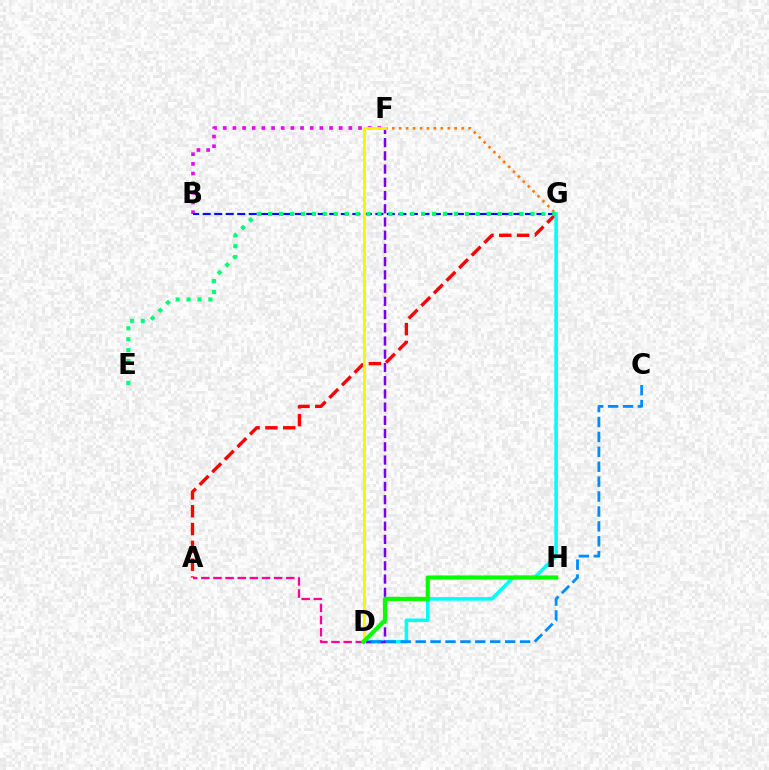{('A', 'G'): [{'color': '#ff0000', 'line_style': 'dashed', 'thickness': 2.42}], ('D', 'G'): [{'color': '#00fff6', 'line_style': 'solid', 'thickness': 2.55}], ('D', 'F'): [{'color': '#84ff00', 'line_style': 'dotted', 'thickness': 1.55}, {'color': '#7200ff', 'line_style': 'dashed', 'thickness': 1.8}, {'color': '#fcf500', 'line_style': 'solid', 'thickness': 2.04}], ('B', 'F'): [{'color': '#ee00ff', 'line_style': 'dotted', 'thickness': 2.62}], ('B', 'G'): [{'color': '#0010ff', 'line_style': 'dashed', 'thickness': 1.56}], ('C', 'D'): [{'color': '#008cff', 'line_style': 'dashed', 'thickness': 2.03}], ('F', 'G'): [{'color': '#ff7c00', 'line_style': 'dotted', 'thickness': 1.88}], ('A', 'D'): [{'color': '#ff0094', 'line_style': 'dashed', 'thickness': 1.65}], ('E', 'G'): [{'color': '#00ff74', 'line_style': 'dotted', 'thickness': 2.97}], ('D', 'H'): [{'color': '#08ff00', 'line_style': 'solid', 'thickness': 2.99}]}